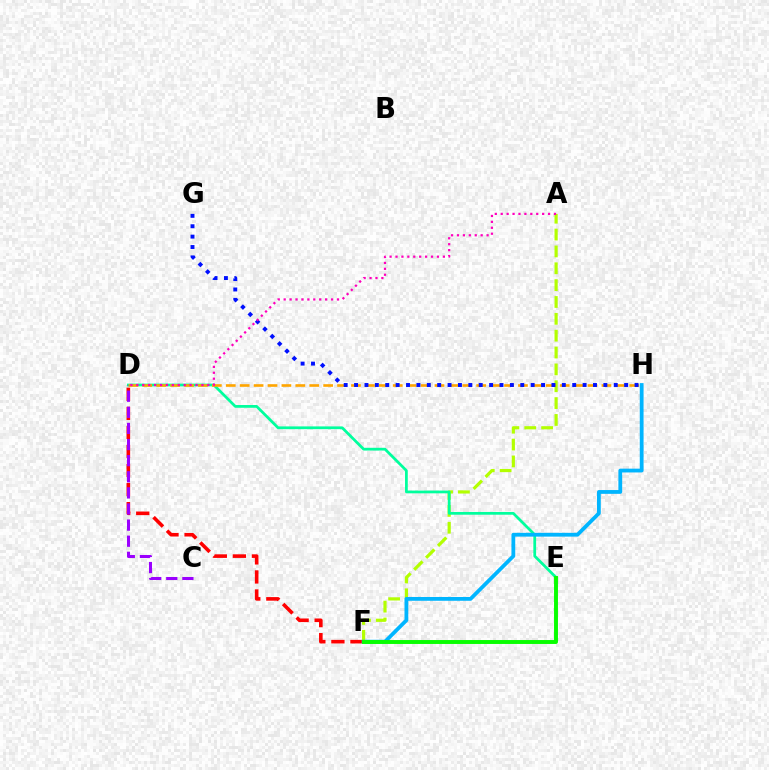{('D', 'F'): [{'color': '#ff0000', 'line_style': 'dashed', 'thickness': 2.59}], ('A', 'F'): [{'color': '#b3ff00', 'line_style': 'dashed', 'thickness': 2.29}], ('D', 'E'): [{'color': '#00ff9d', 'line_style': 'solid', 'thickness': 1.98}], ('F', 'H'): [{'color': '#00b5ff', 'line_style': 'solid', 'thickness': 2.73}], ('D', 'H'): [{'color': '#ffa500', 'line_style': 'dashed', 'thickness': 1.89}], ('G', 'H'): [{'color': '#0010ff', 'line_style': 'dotted', 'thickness': 2.82}], ('E', 'F'): [{'color': '#08ff00', 'line_style': 'solid', 'thickness': 2.82}], ('A', 'D'): [{'color': '#ff00bd', 'line_style': 'dotted', 'thickness': 1.61}], ('C', 'D'): [{'color': '#9b00ff', 'line_style': 'dashed', 'thickness': 2.19}]}